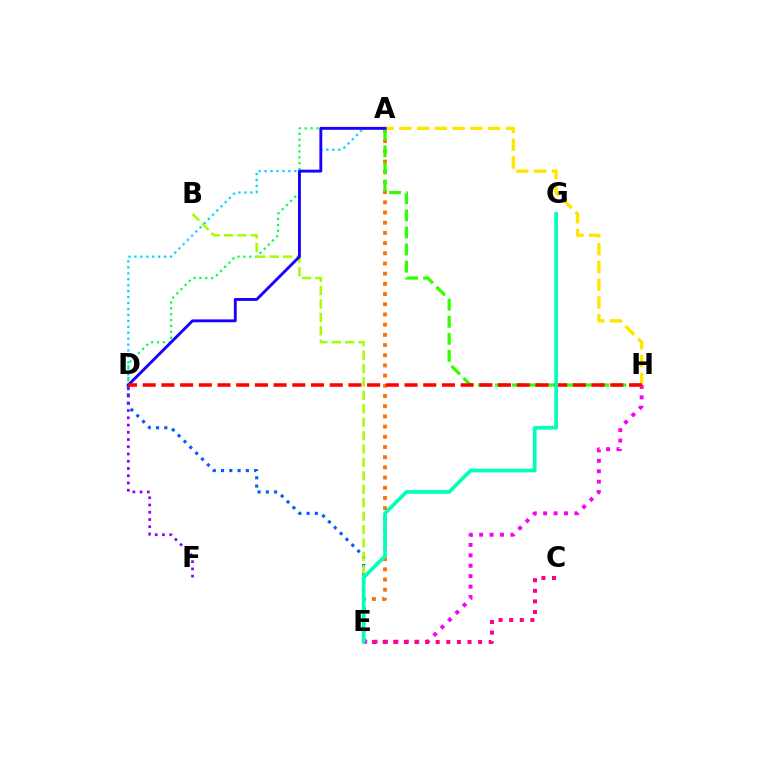{('E', 'H'): [{'color': '#fa00f9', 'line_style': 'dotted', 'thickness': 2.83}], ('A', 'H'): [{'color': '#ffe600', 'line_style': 'dashed', 'thickness': 2.41}, {'color': '#31ff00', 'line_style': 'dashed', 'thickness': 2.32}], ('A', 'D'): [{'color': '#00ff45', 'line_style': 'dotted', 'thickness': 1.6}, {'color': '#00d3ff', 'line_style': 'dotted', 'thickness': 1.61}, {'color': '#1900ff', 'line_style': 'solid', 'thickness': 2.07}], ('A', 'E'): [{'color': '#ff7000', 'line_style': 'dotted', 'thickness': 2.77}], ('D', 'E'): [{'color': '#005dff', 'line_style': 'dotted', 'thickness': 2.25}], ('C', 'E'): [{'color': '#ff0088', 'line_style': 'dotted', 'thickness': 2.88}], ('B', 'E'): [{'color': '#a2ff00', 'line_style': 'dashed', 'thickness': 1.82}], ('D', 'F'): [{'color': '#8a00ff', 'line_style': 'dotted', 'thickness': 1.97}], ('D', 'H'): [{'color': '#ff0000', 'line_style': 'dashed', 'thickness': 2.54}], ('E', 'G'): [{'color': '#00ffbb', 'line_style': 'solid', 'thickness': 2.65}]}